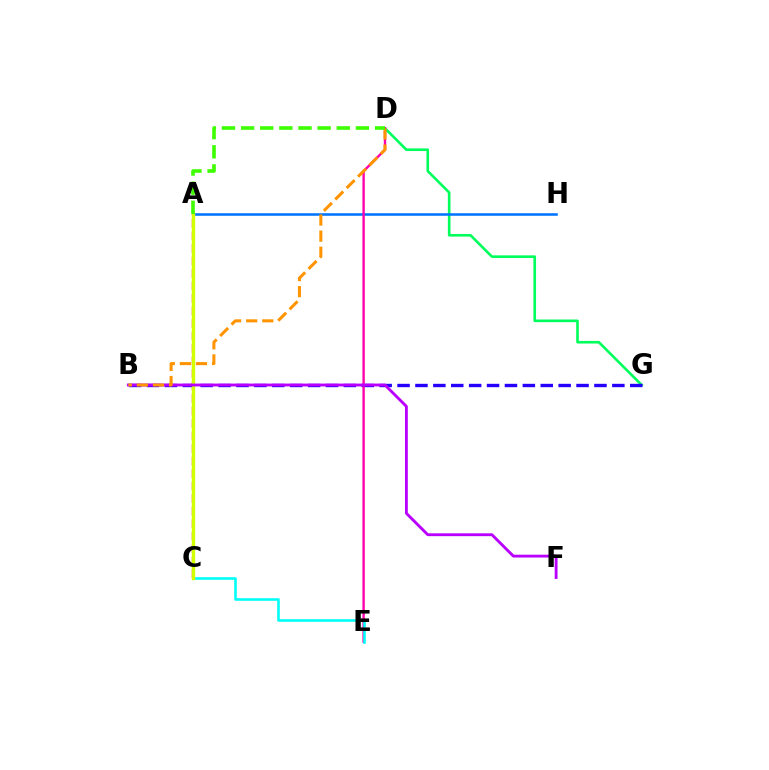{('D', 'G'): [{'color': '#00ff5c', 'line_style': 'solid', 'thickness': 1.9}], ('A', 'H'): [{'color': '#0074ff', 'line_style': 'solid', 'thickness': 1.84}], ('A', 'C'): [{'color': '#ff0000', 'line_style': 'dashed', 'thickness': 1.7}, {'color': '#d1ff00', 'line_style': 'solid', 'thickness': 2.41}], ('B', 'G'): [{'color': '#2500ff', 'line_style': 'dashed', 'thickness': 2.43}], ('D', 'E'): [{'color': '#ff00ac', 'line_style': 'solid', 'thickness': 1.71}], ('C', 'E'): [{'color': '#00fff6', 'line_style': 'solid', 'thickness': 1.88}], ('B', 'F'): [{'color': '#b900ff', 'line_style': 'solid', 'thickness': 2.05}], ('B', 'D'): [{'color': '#ff9400', 'line_style': 'dashed', 'thickness': 2.19}], ('A', 'D'): [{'color': '#3dff00', 'line_style': 'dashed', 'thickness': 2.6}]}